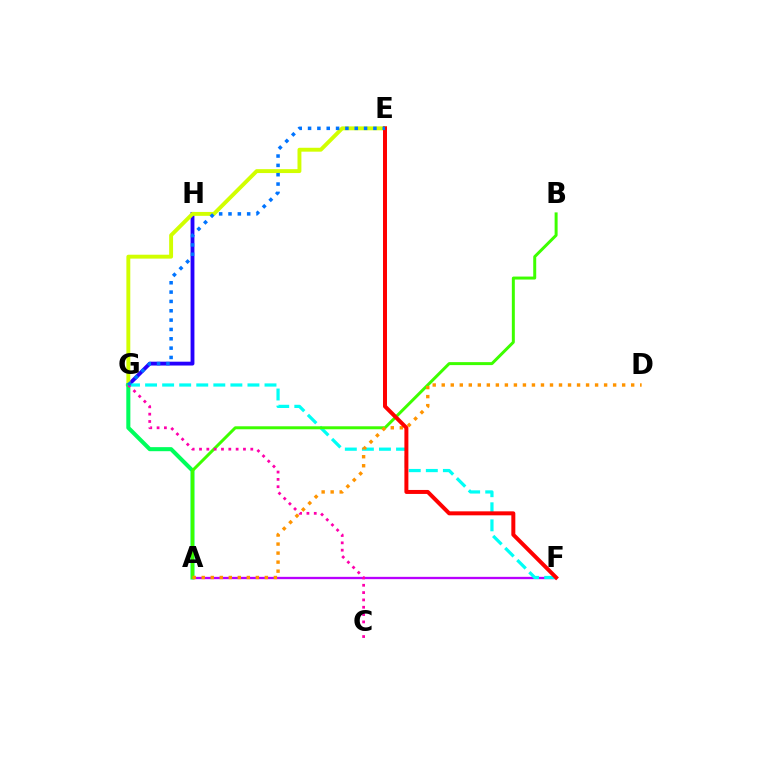{('G', 'H'): [{'color': '#2500ff', 'line_style': 'solid', 'thickness': 2.77}], ('E', 'G'): [{'color': '#d1ff00', 'line_style': 'solid', 'thickness': 2.81}, {'color': '#0074ff', 'line_style': 'dotted', 'thickness': 2.54}], ('A', 'F'): [{'color': '#b900ff', 'line_style': 'solid', 'thickness': 1.67}], ('F', 'G'): [{'color': '#00fff6', 'line_style': 'dashed', 'thickness': 2.32}], ('A', 'G'): [{'color': '#00ff5c', 'line_style': 'solid', 'thickness': 2.92}], ('A', 'B'): [{'color': '#3dff00', 'line_style': 'solid', 'thickness': 2.15}], ('A', 'D'): [{'color': '#ff9400', 'line_style': 'dotted', 'thickness': 2.45}], ('E', 'F'): [{'color': '#ff0000', 'line_style': 'solid', 'thickness': 2.87}], ('C', 'G'): [{'color': '#ff00ac', 'line_style': 'dotted', 'thickness': 1.99}]}